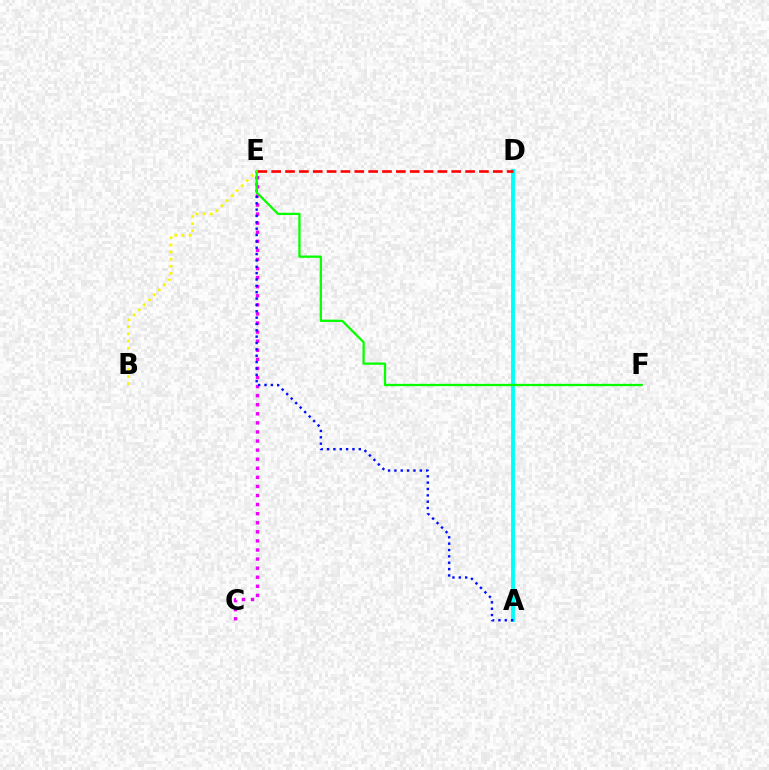{('A', 'D'): [{'color': '#00fff6', 'line_style': 'solid', 'thickness': 2.77}], ('C', 'E'): [{'color': '#ee00ff', 'line_style': 'dotted', 'thickness': 2.47}], ('D', 'E'): [{'color': '#ff0000', 'line_style': 'dashed', 'thickness': 1.88}], ('A', 'E'): [{'color': '#0010ff', 'line_style': 'dotted', 'thickness': 1.73}], ('E', 'F'): [{'color': '#08ff00', 'line_style': 'solid', 'thickness': 1.64}], ('B', 'E'): [{'color': '#fcf500', 'line_style': 'dotted', 'thickness': 1.93}]}